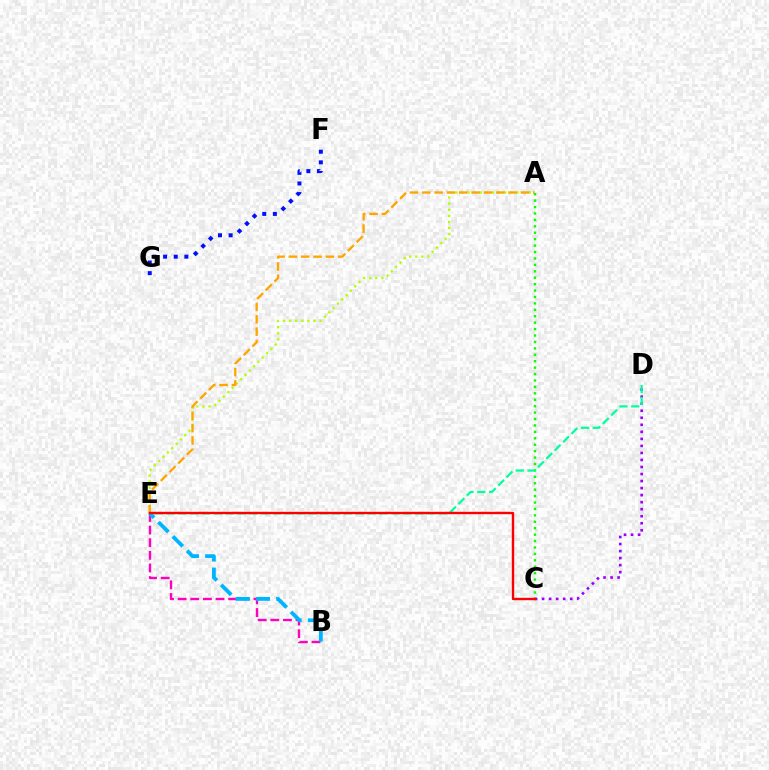{('A', 'C'): [{'color': '#08ff00', 'line_style': 'dotted', 'thickness': 1.75}], ('C', 'D'): [{'color': '#9b00ff', 'line_style': 'dotted', 'thickness': 1.91}], ('D', 'E'): [{'color': '#00ff9d', 'line_style': 'dashed', 'thickness': 1.61}], ('A', 'E'): [{'color': '#b3ff00', 'line_style': 'dotted', 'thickness': 1.66}, {'color': '#ffa500', 'line_style': 'dashed', 'thickness': 1.67}], ('B', 'E'): [{'color': '#ff00bd', 'line_style': 'dashed', 'thickness': 1.72}, {'color': '#00b5ff', 'line_style': 'dashed', 'thickness': 2.75}], ('C', 'E'): [{'color': '#ff0000', 'line_style': 'solid', 'thickness': 1.71}], ('F', 'G'): [{'color': '#0010ff', 'line_style': 'dotted', 'thickness': 2.89}]}